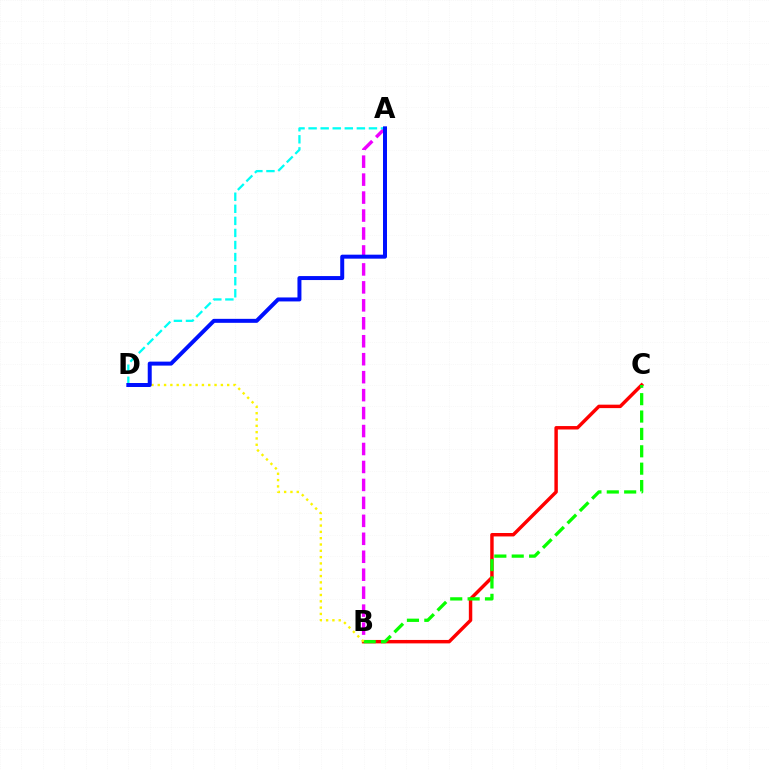{('B', 'C'): [{'color': '#ff0000', 'line_style': 'solid', 'thickness': 2.48}, {'color': '#08ff00', 'line_style': 'dashed', 'thickness': 2.36}], ('A', 'B'): [{'color': '#ee00ff', 'line_style': 'dashed', 'thickness': 2.44}], ('B', 'D'): [{'color': '#fcf500', 'line_style': 'dotted', 'thickness': 1.71}], ('A', 'D'): [{'color': '#00fff6', 'line_style': 'dashed', 'thickness': 1.64}, {'color': '#0010ff', 'line_style': 'solid', 'thickness': 2.87}]}